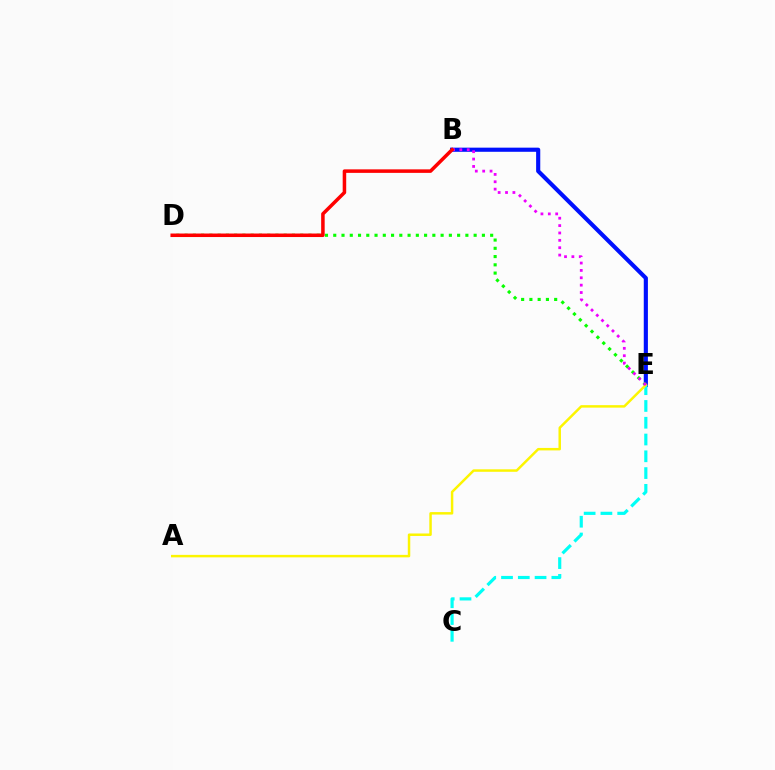{('B', 'E'): [{'color': '#0010ff', 'line_style': 'solid', 'thickness': 2.98}, {'color': '#ee00ff', 'line_style': 'dotted', 'thickness': 2.0}], ('C', 'E'): [{'color': '#00fff6', 'line_style': 'dashed', 'thickness': 2.28}], ('D', 'E'): [{'color': '#08ff00', 'line_style': 'dotted', 'thickness': 2.24}], ('A', 'E'): [{'color': '#fcf500', 'line_style': 'solid', 'thickness': 1.78}], ('B', 'D'): [{'color': '#ff0000', 'line_style': 'solid', 'thickness': 2.53}]}